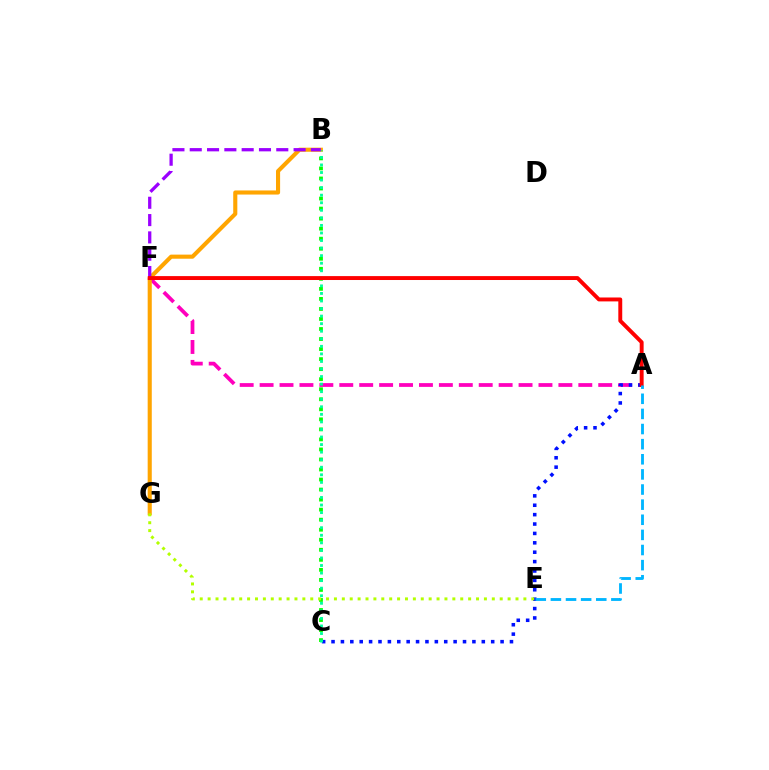{('A', 'F'): [{'color': '#ff00bd', 'line_style': 'dashed', 'thickness': 2.71}, {'color': '#ff0000', 'line_style': 'solid', 'thickness': 2.82}], ('A', 'C'): [{'color': '#0010ff', 'line_style': 'dotted', 'thickness': 2.55}], ('B', 'G'): [{'color': '#ffa500', 'line_style': 'solid', 'thickness': 2.95}], ('B', 'C'): [{'color': '#08ff00', 'line_style': 'dotted', 'thickness': 2.73}, {'color': '#00ff9d', 'line_style': 'dotted', 'thickness': 2.05}], ('E', 'G'): [{'color': '#b3ff00', 'line_style': 'dotted', 'thickness': 2.14}], ('B', 'F'): [{'color': '#9b00ff', 'line_style': 'dashed', 'thickness': 2.35}], ('A', 'E'): [{'color': '#00b5ff', 'line_style': 'dashed', 'thickness': 2.05}]}